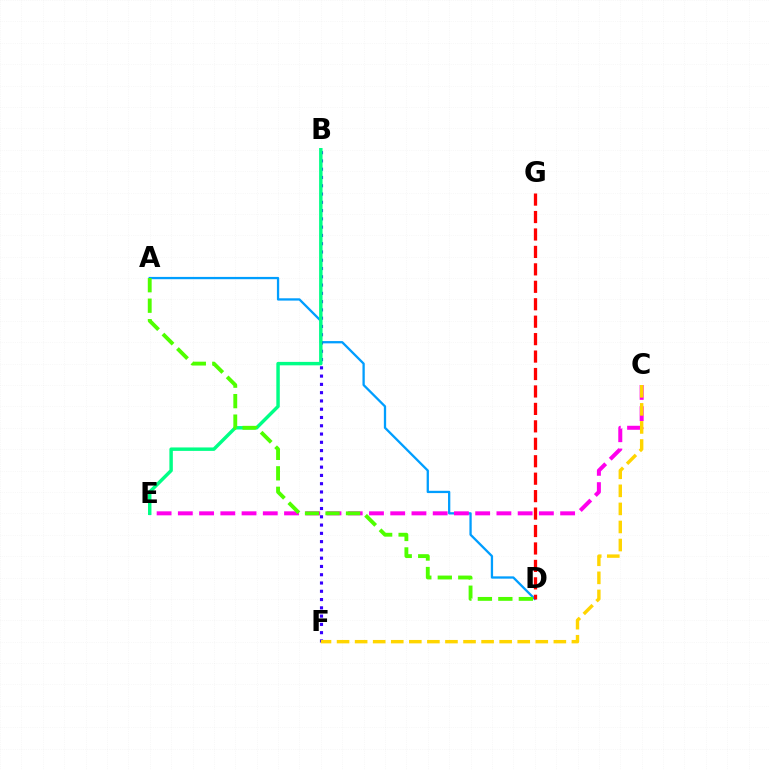{('A', 'D'): [{'color': '#009eff', 'line_style': 'solid', 'thickness': 1.65}, {'color': '#4fff00', 'line_style': 'dashed', 'thickness': 2.78}], ('C', 'E'): [{'color': '#ff00ed', 'line_style': 'dashed', 'thickness': 2.89}], ('B', 'F'): [{'color': '#3700ff', 'line_style': 'dotted', 'thickness': 2.25}], ('C', 'F'): [{'color': '#ffd500', 'line_style': 'dashed', 'thickness': 2.45}], ('D', 'G'): [{'color': '#ff0000', 'line_style': 'dashed', 'thickness': 2.37}], ('B', 'E'): [{'color': '#00ff86', 'line_style': 'solid', 'thickness': 2.48}]}